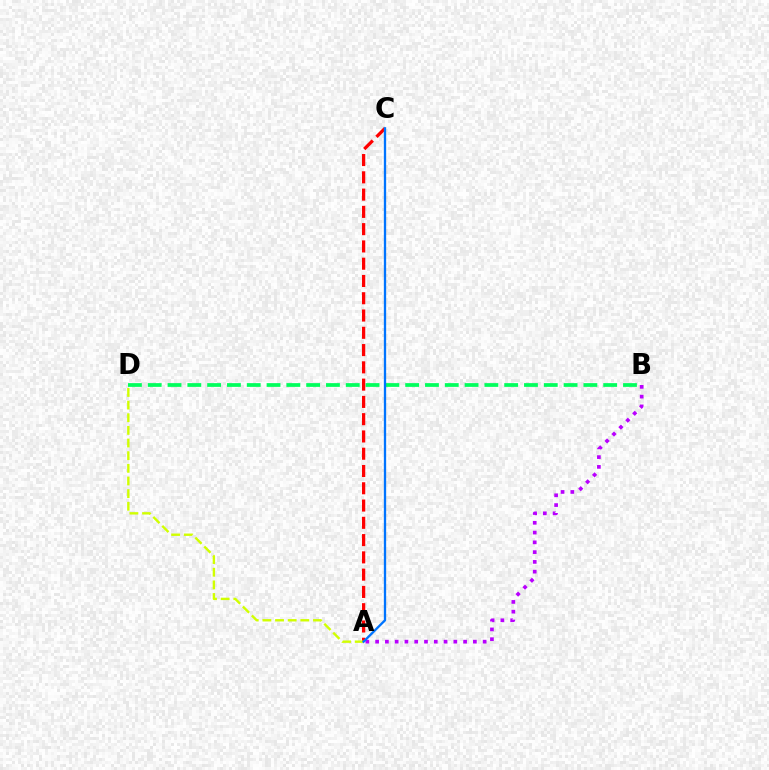{('B', 'D'): [{'color': '#00ff5c', 'line_style': 'dashed', 'thickness': 2.69}], ('A', 'B'): [{'color': '#b900ff', 'line_style': 'dotted', 'thickness': 2.66}], ('A', 'C'): [{'color': '#ff0000', 'line_style': 'dashed', 'thickness': 2.35}, {'color': '#0074ff', 'line_style': 'solid', 'thickness': 1.67}], ('A', 'D'): [{'color': '#d1ff00', 'line_style': 'dashed', 'thickness': 1.72}]}